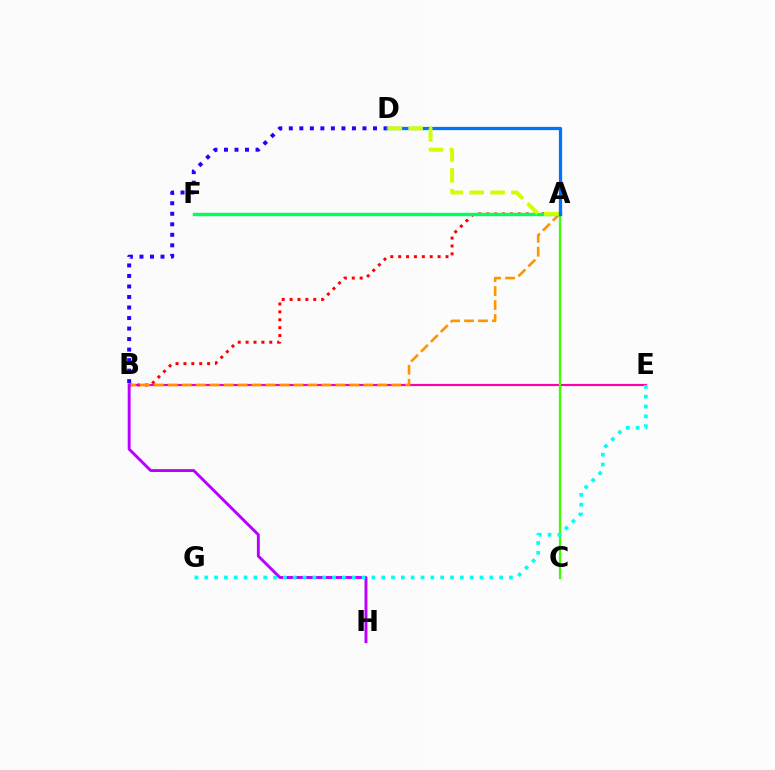{('A', 'B'): [{'color': '#ff0000', 'line_style': 'dotted', 'thickness': 2.14}, {'color': '#ff9400', 'line_style': 'dashed', 'thickness': 1.9}], ('B', 'E'): [{'color': '#ff00ac', 'line_style': 'solid', 'thickness': 1.55}], ('B', 'D'): [{'color': '#2500ff', 'line_style': 'dotted', 'thickness': 2.86}], ('B', 'H'): [{'color': '#b900ff', 'line_style': 'solid', 'thickness': 2.09}], ('A', 'C'): [{'color': '#3dff00', 'line_style': 'solid', 'thickness': 1.63}], ('A', 'F'): [{'color': '#00ff5c', 'line_style': 'solid', 'thickness': 2.44}], ('E', 'G'): [{'color': '#00fff6', 'line_style': 'dotted', 'thickness': 2.67}], ('A', 'D'): [{'color': '#0074ff', 'line_style': 'solid', 'thickness': 2.35}, {'color': '#d1ff00', 'line_style': 'dashed', 'thickness': 2.83}]}